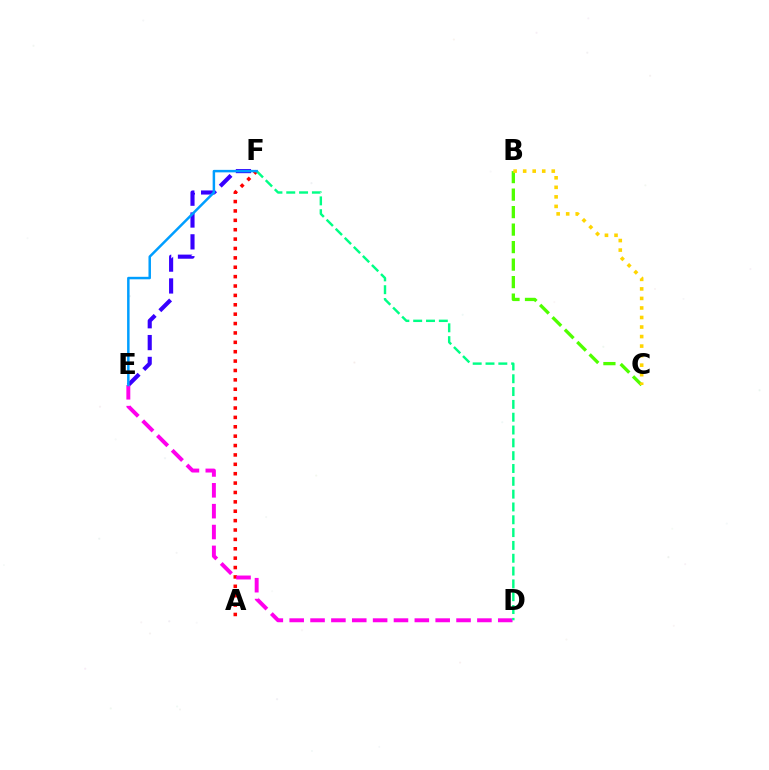{('E', 'F'): [{'color': '#3700ff', 'line_style': 'dashed', 'thickness': 2.97}, {'color': '#009eff', 'line_style': 'solid', 'thickness': 1.79}], ('A', 'F'): [{'color': '#ff0000', 'line_style': 'dotted', 'thickness': 2.55}], ('B', 'C'): [{'color': '#4fff00', 'line_style': 'dashed', 'thickness': 2.38}, {'color': '#ffd500', 'line_style': 'dotted', 'thickness': 2.59}], ('D', 'E'): [{'color': '#ff00ed', 'line_style': 'dashed', 'thickness': 2.83}], ('D', 'F'): [{'color': '#00ff86', 'line_style': 'dashed', 'thickness': 1.74}]}